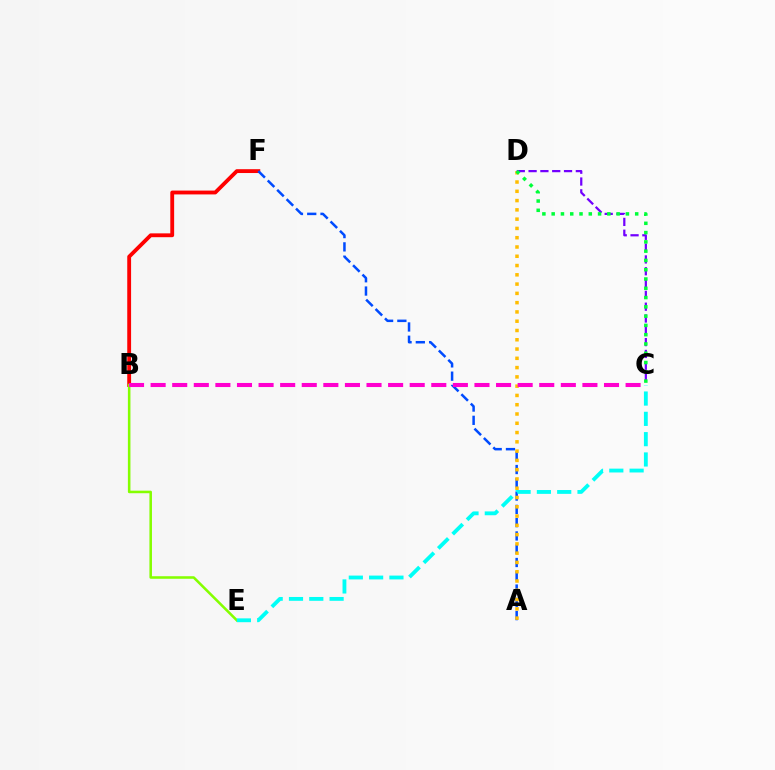{('B', 'F'): [{'color': '#ff0000', 'line_style': 'solid', 'thickness': 2.76}], ('B', 'E'): [{'color': '#84ff00', 'line_style': 'solid', 'thickness': 1.84}], ('A', 'F'): [{'color': '#004bff', 'line_style': 'dashed', 'thickness': 1.8}], ('A', 'D'): [{'color': '#ffbd00', 'line_style': 'dotted', 'thickness': 2.52}], ('B', 'C'): [{'color': '#ff00cf', 'line_style': 'dashed', 'thickness': 2.93}], ('C', 'D'): [{'color': '#7200ff', 'line_style': 'dashed', 'thickness': 1.6}, {'color': '#00ff39', 'line_style': 'dotted', 'thickness': 2.52}], ('C', 'E'): [{'color': '#00fff6', 'line_style': 'dashed', 'thickness': 2.76}]}